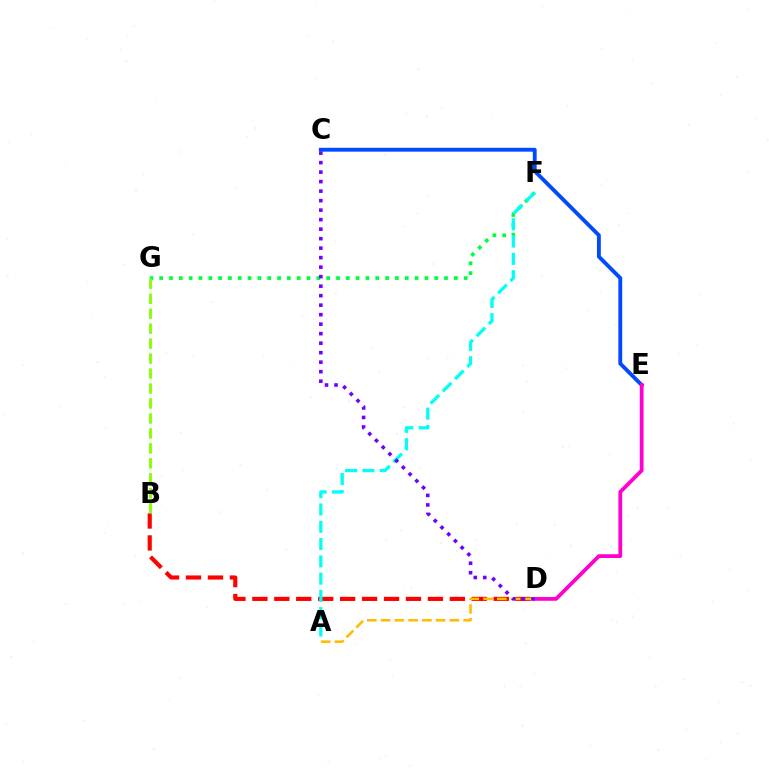{('C', 'E'): [{'color': '#004bff', 'line_style': 'solid', 'thickness': 2.79}], ('B', 'D'): [{'color': '#ff0000', 'line_style': 'dashed', 'thickness': 2.98}], ('D', 'E'): [{'color': '#ff00cf', 'line_style': 'solid', 'thickness': 2.72}], ('A', 'D'): [{'color': '#ffbd00', 'line_style': 'dashed', 'thickness': 1.87}], ('F', 'G'): [{'color': '#00ff39', 'line_style': 'dotted', 'thickness': 2.67}], ('A', 'F'): [{'color': '#00fff6', 'line_style': 'dashed', 'thickness': 2.35}], ('B', 'G'): [{'color': '#84ff00', 'line_style': 'dashed', 'thickness': 2.03}], ('C', 'D'): [{'color': '#7200ff', 'line_style': 'dotted', 'thickness': 2.58}]}